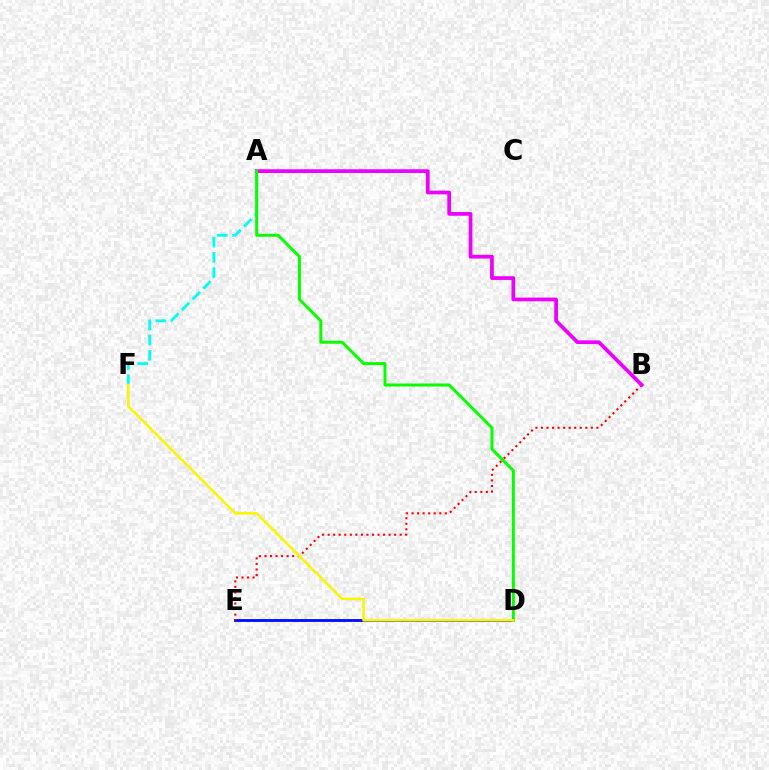{('D', 'E'): [{'color': '#0010ff', 'line_style': 'solid', 'thickness': 2.05}], ('A', 'F'): [{'color': '#00fff6', 'line_style': 'dashed', 'thickness': 2.07}], ('B', 'E'): [{'color': '#ff0000', 'line_style': 'dotted', 'thickness': 1.51}], ('A', 'B'): [{'color': '#ee00ff', 'line_style': 'solid', 'thickness': 2.69}], ('A', 'D'): [{'color': '#08ff00', 'line_style': 'solid', 'thickness': 2.15}], ('D', 'F'): [{'color': '#fcf500', 'line_style': 'solid', 'thickness': 1.86}]}